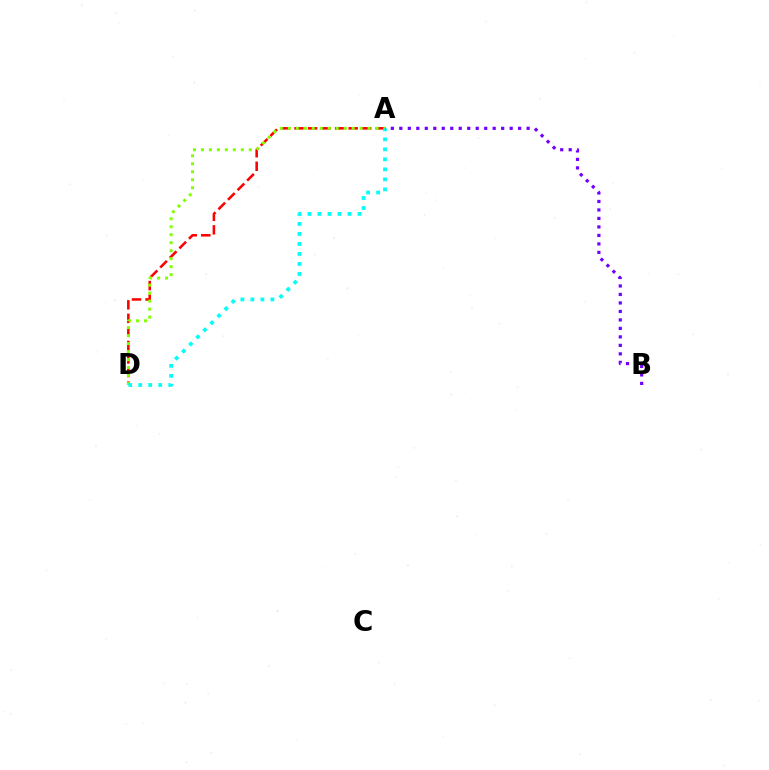{('A', 'D'): [{'color': '#ff0000', 'line_style': 'dashed', 'thickness': 1.84}, {'color': '#84ff00', 'line_style': 'dotted', 'thickness': 2.17}, {'color': '#00fff6', 'line_style': 'dotted', 'thickness': 2.72}], ('A', 'B'): [{'color': '#7200ff', 'line_style': 'dotted', 'thickness': 2.31}]}